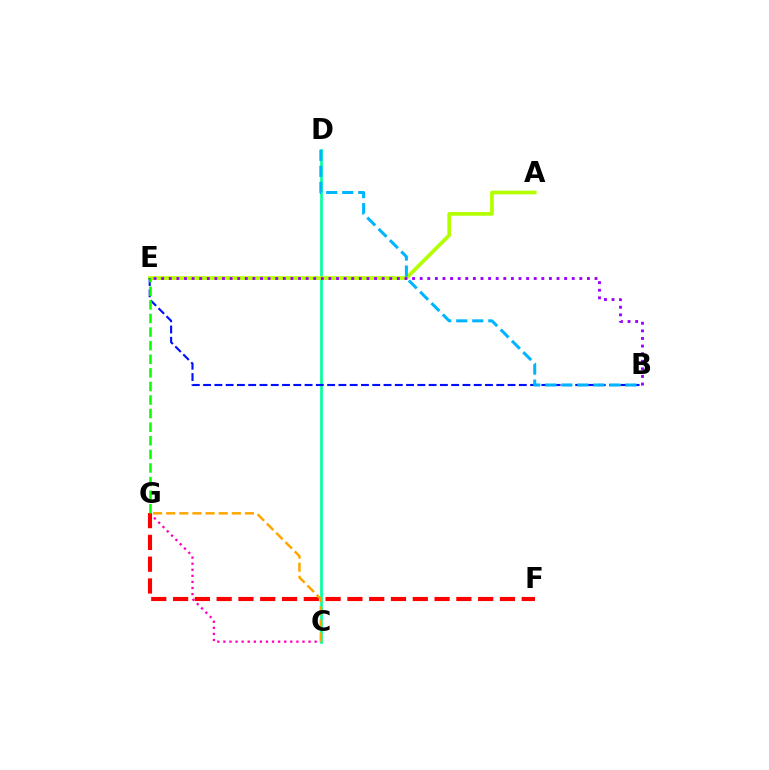{('C', 'G'): [{'color': '#ff00bd', 'line_style': 'dotted', 'thickness': 1.65}, {'color': '#ffa500', 'line_style': 'dashed', 'thickness': 1.78}], ('C', 'D'): [{'color': '#00ff9d', 'line_style': 'solid', 'thickness': 1.92}], ('F', 'G'): [{'color': '#ff0000', 'line_style': 'dashed', 'thickness': 2.96}], ('A', 'E'): [{'color': '#b3ff00', 'line_style': 'solid', 'thickness': 2.66}], ('B', 'E'): [{'color': '#0010ff', 'line_style': 'dashed', 'thickness': 1.53}, {'color': '#9b00ff', 'line_style': 'dotted', 'thickness': 2.07}], ('B', 'D'): [{'color': '#00b5ff', 'line_style': 'dashed', 'thickness': 2.18}], ('E', 'G'): [{'color': '#08ff00', 'line_style': 'dashed', 'thickness': 1.85}]}